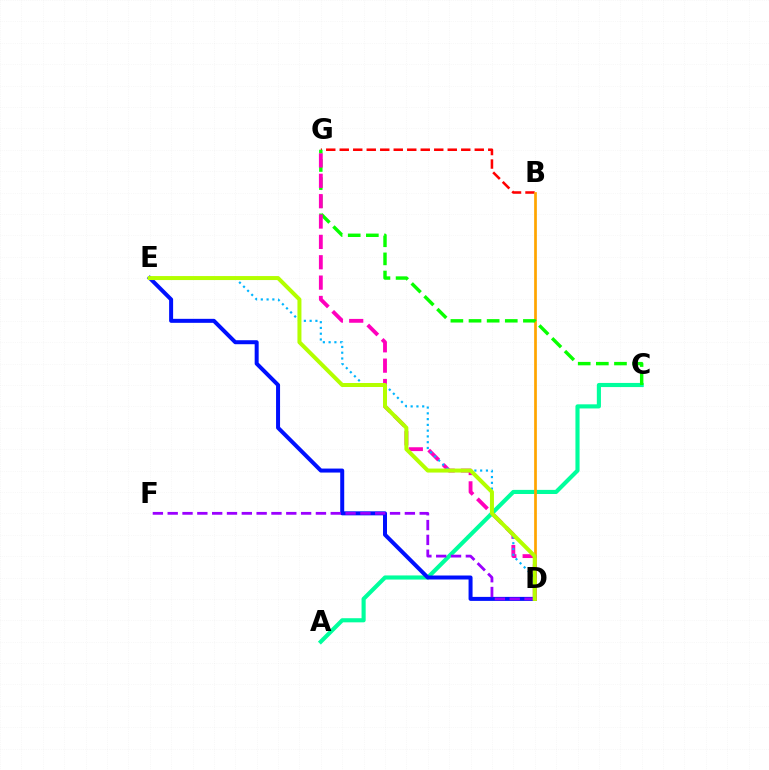{('A', 'C'): [{'color': '#00ff9d', 'line_style': 'solid', 'thickness': 2.97}], ('B', 'G'): [{'color': '#ff0000', 'line_style': 'dashed', 'thickness': 1.83}], ('D', 'E'): [{'color': '#0010ff', 'line_style': 'solid', 'thickness': 2.88}, {'color': '#00b5ff', 'line_style': 'dotted', 'thickness': 1.57}, {'color': '#b3ff00', 'line_style': 'solid', 'thickness': 2.88}], ('B', 'D'): [{'color': '#ffa500', 'line_style': 'solid', 'thickness': 1.96}], ('C', 'G'): [{'color': '#08ff00', 'line_style': 'dashed', 'thickness': 2.46}], ('D', 'G'): [{'color': '#ff00bd', 'line_style': 'dashed', 'thickness': 2.77}], ('D', 'F'): [{'color': '#9b00ff', 'line_style': 'dashed', 'thickness': 2.01}]}